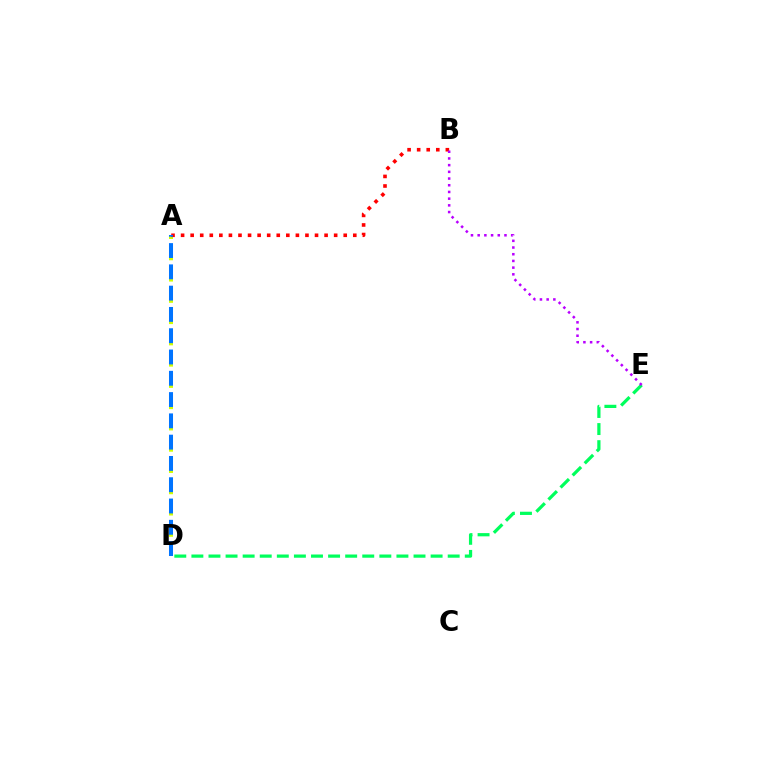{('D', 'E'): [{'color': '#00ff5c', 'line_style': 'dashed', 'thickness': 2.32}], ('A', 'D'): [{'color': '#d1ff00', 'line_style': 'dotted', 'thickness': 2.89}, {'color': '#0074ff', 'line_style': 'dashed', 'thickness': 2.89}], ('A', 'B'): [{'color': '#ff0000', 'line_style': 'dotted', 'thickness': 2.6}], ('B', 'E'): [{'color': '#b900ff', 'line_style': 'dotted', 'thickness': 1.82}]}